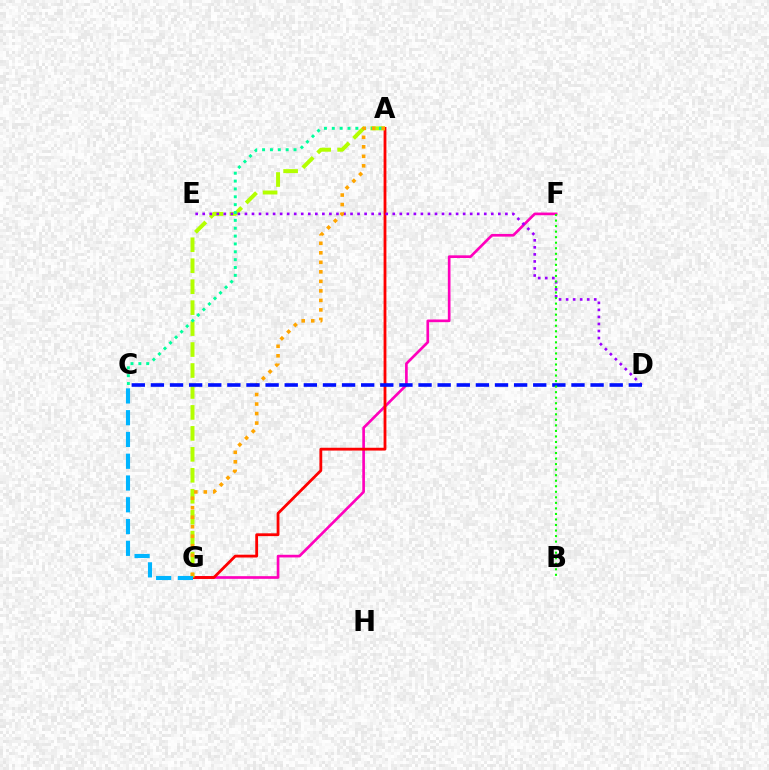{('F', 'G'): [{'color': '#ff00bd', 'line_style': 'solid', 'thickness': 1.92}], ('A', 'G'): [{'color': '#ff0000', 'line_style': 'solid', 'thickness': 2.02}, {'color': '#b3ff00', 'line_style': 'dashed', 'thickness': 2.85}, {'color': '#ffa500', 'line_style': 'dotted', 'thickness': 2.59}], ('D', 'E'): [{'color': '#9b00ff', 'line_style': 'dotted', 'thickness': 1.91}], ('A', 'C'): [{'color': '#00ff9d', 'line_style': 'dotted', 'thickness': 2.13}], ('C', 'G'): [{'color': '#00b5ff', 'line_style': 'dashed', 'thickness': 2.96}], ('C', 'D'): [{'color': '#0010ff', 'line_style': 'dashed', 'thickness': 2.6}], ('B', 'F'): [{'color': '#08ff00', 'line_style': 'dotted', 'thickness': 1.5}]}